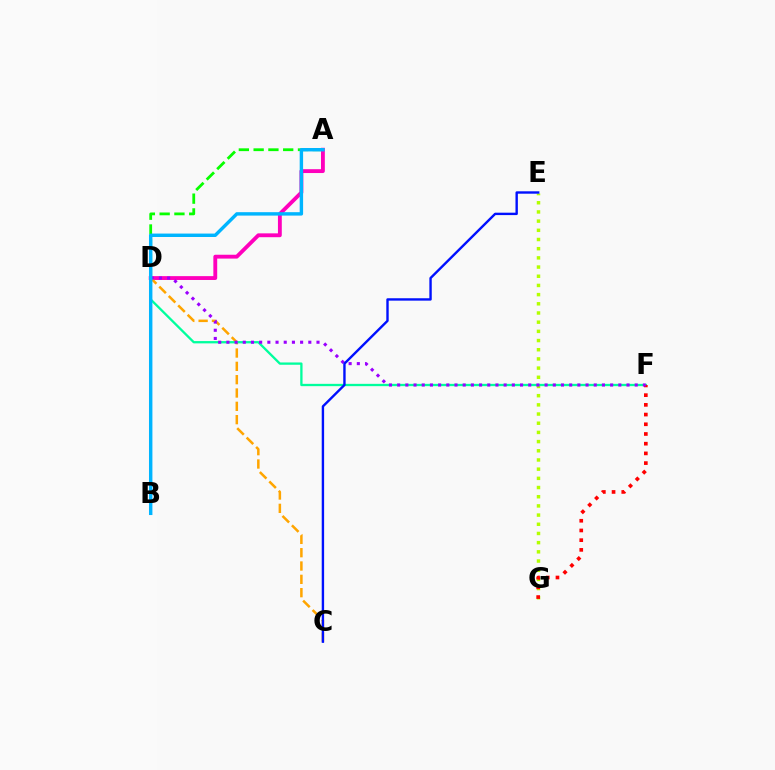{('E', 'G'): [{'color': '#b3ff00', 'line_style': 'dotted', 'thickness': 2.5}], ('A', 'D'): [{'color': '#08ff00', 'line_style': 'dashed', 'thickness': 2.01}, {'color': '#ff00bd', 'line_style': 'solid', 'thickness': 2.77}], ('C', 'D'): [{'color': '#ffa500', 'line_style': 'dashed', 'thickness': 1.81}], ('D', 'F'): [{'color': '#00ff9d', 'line_style': 'solid', 'thickness': 1.66}, {'color': '#9b00ff', 'line_style': 'dotted', 'thickness': 2.23}], ('F', 'G'): [{'color': '#ff0000', 'line_style': 'dotted', 'thickness': 2.64}], ('A', 'B'): [{'color': '#00b5ff', 'line_style': 'solid', 'thickness': 2.46}], ('C', 'E'): [{'color': '#0010ff', 'line_style': 'solid', 'thickness': 1.72}]}